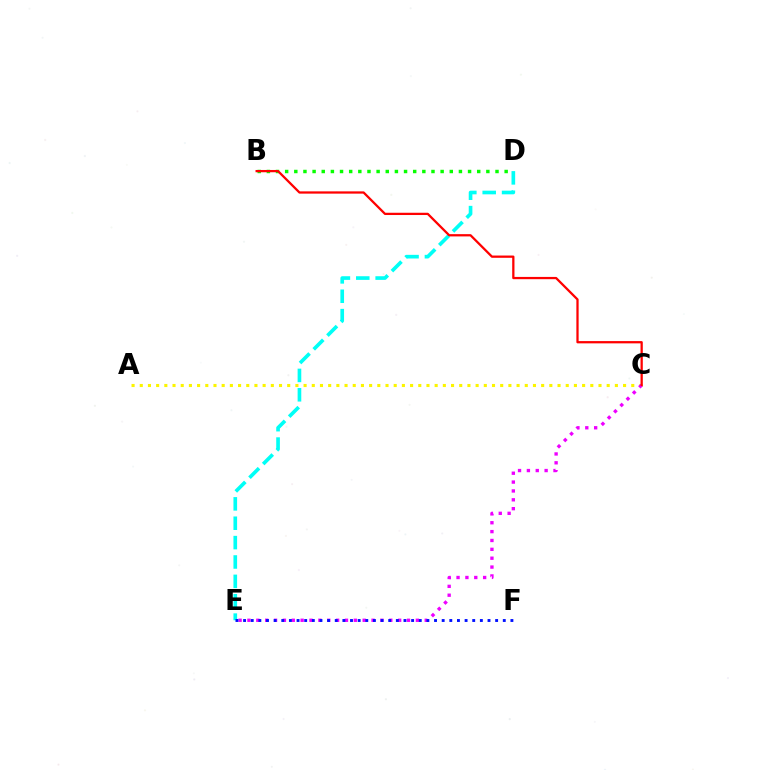{('A', 'C'): [{'color': '#fcf500', 'line_style': 'dotted', 'thickness': 2.23}], ('D', 'E'): [{'color': '#00fff6', 'line_style': 'dashed', 'thickness': 2.63}], ('C', 'E'): [{'color': '#ee00ff', 'line_style': 'dotted', 'thickness': 2.41}], ('B', 'D'): [{'color': '#08ff00', 'line_style': 'dotted', 'thickness': 2.48}], ('B', 'C'): [{'color': '#ff0000', 'line_style': 'solid', 'thickness': 1.63}], ('E', 'F'): [{'color': '#0010ff', 'line_style': 'dotted', 'thickness': 2.08}]}